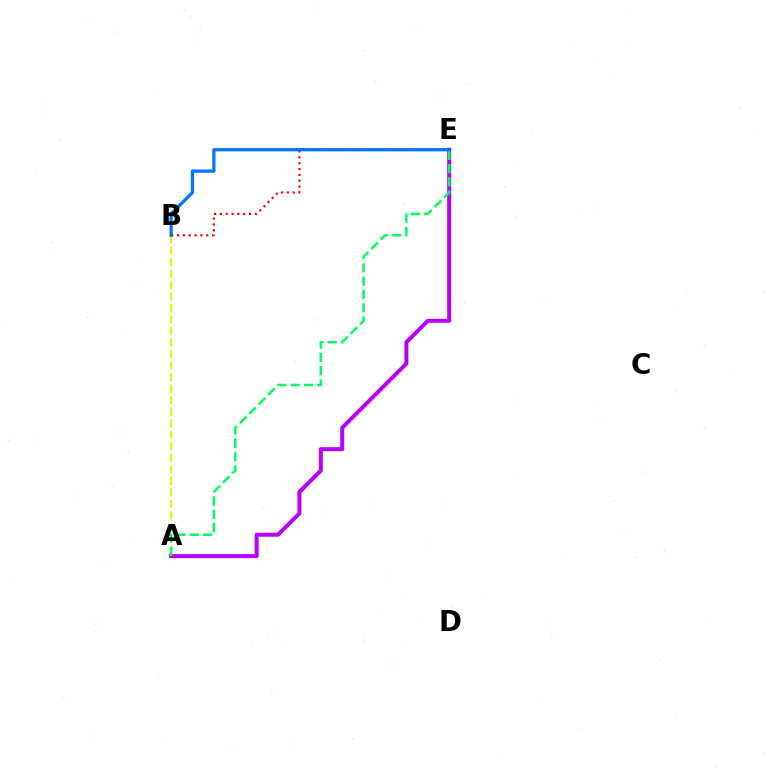{('A', 'E'): [{'color': '#b900ff', 'line_style': 'solid', 'thickness': 2.88}, {'color': '#00ff5c', 'line_style': 'dashed', 'thickness': 1.81}], ('A', 'B'): [{'color': '#d1ff00', 'line_style': 'dashed', 'thickness': 1.56}], ('B', 'E'): [{'color': '#ff0000', 'line_style': 'dotted', 'thickness': 1.59}, {'color': '#0074ff', 'line_style': 'solid', 'thickness': 2.33}]}